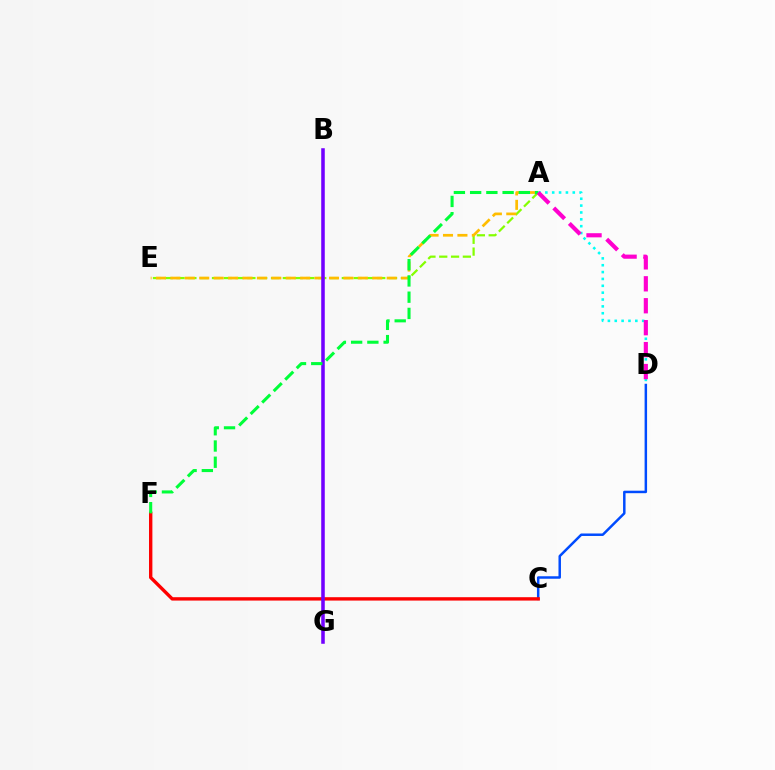{('A', 'E'): [{'color': '#84ff00', 'line_style': 'dashed', 'thickness': 1.6}, {'color': '#ffbd00', 'line_style': 'dashed', 'thickness': 1.96}], ('C', 'D'): [{'color': '#004bff', 'line_style': 'solid', 'thickness': 1.79}], ('A', 'D'): [{'color': '#00fff6', 'line_style': 'dotted', 'thickness': 1.86}, {'color': '#ff00cf', 'line_style': 'dashed', 'thickness': 2.98}], ('C', 'F'): [{'color': '#ff0000', 'line_style': 'solid', 'thickness': 2.43}], ('B', 'G'): [{'color': '#7200ff', 'line_style': 'solid', 'thickness': 2.55}], ('A', 'F'): [{'color': '#00ff39', 'line_style': 'dashed', 'thickness': 2.21}]}